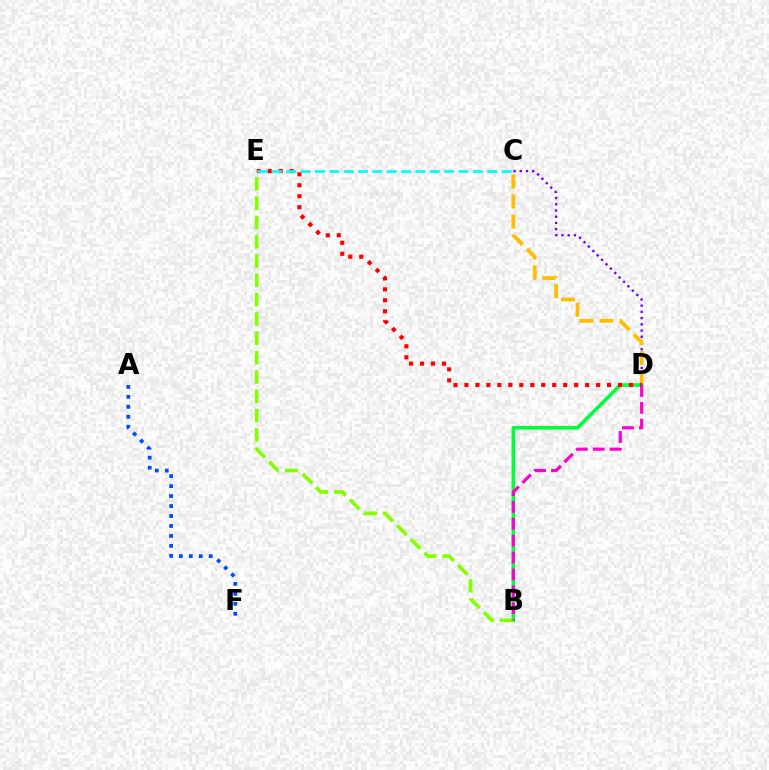{('C', 'D'): [{'color': '#7200ff', 'line_style': 'dotted', 'thickness': 1.69}, {'color': '#ffbd00', 'line_style': 'dashed', 'thickness': 2.71}], ('B', 'D'): [{'color': '#00ff39', 'line_style': 'solid', 'thickness': 2.57}, {'color': '#ff00cf', 'line_style': 'dashed', 'thickness': 2.29}], ('D', 'E'): [{'color': '#ff0000', 'line_style': 'dotted', 'thickness': 2.98}], ('C', 'E'): [{'color': '#00fff6', 'line_style': 'dashed', 'thickness': 1.95}], ('B', 'E'): [{'color': '#84ff00', 'line_style': 'dashed', 'thickness': 2.62}], ('A', 'F'): [{'color': '#004bff', 'line_style': 'dotted', 'thickness': 2.71}]}